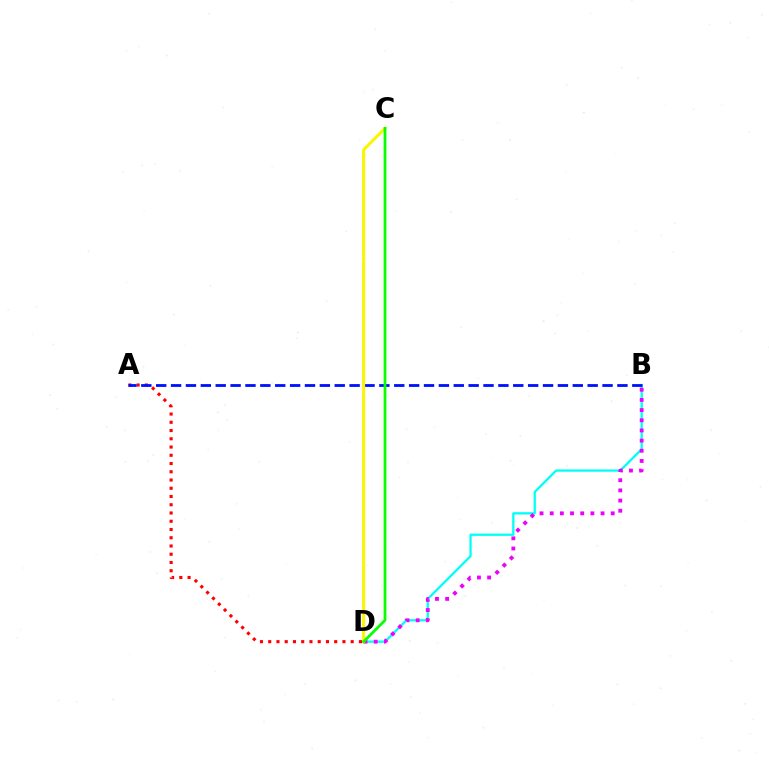{('B', 'D'): [{'color': '#00fff6', 'line_style': 'solid', 'thickness': 1.64}, {'color': '#ee00ff', 'line_style': 'dotted', 'thickness': 2.76}], ('A', 'D'): [{'color': '#ff0000', 'line_style': 'dotted', 'thickness': 2.24}], ('A', 'B'): [{'color': '#0010ff', 'line_style': 'dashed', 'thickness': 2.02}], ('C', 'D'): [{'color': '#fcf500', 'line_style': 'solid', 'thickness': 2.17}, {'color': '#08ff00', 'line_style': 'solid', 'thickness': 2.0}]}